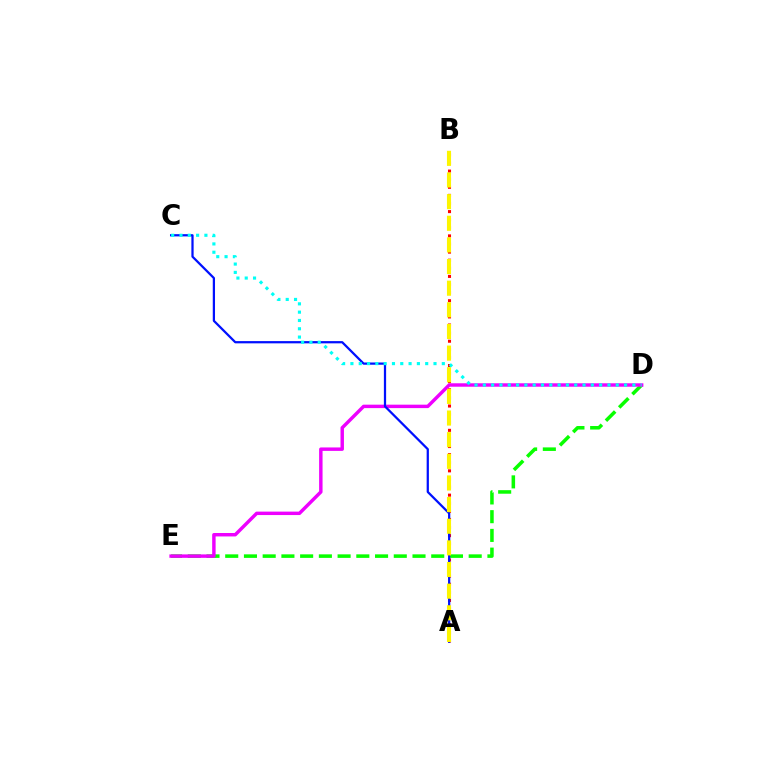{('A', 'B'): [{'color': '#ff0000', 'line_style': 'dotted', 'thickness': 2.2}, {'color': '#fcf500', 'line_style': 'dashed', 'thickness': 2.94}], ('D', 'E'): [{'color': '#08ff00', 'line_style': 'dashed', 'thickness': 2.54}, {'color': '#ee00ff', 'line_style': 'solid', 'thickness': 2.48}], ('A', 'C'): [{'color': '#0010ff', 'line_style': 'solid', 'thickness': 1.62}], ('C', 'D'): [{'color': '#00fff6', 'line_style': 'dotted', 'thickness': 2.26}]}